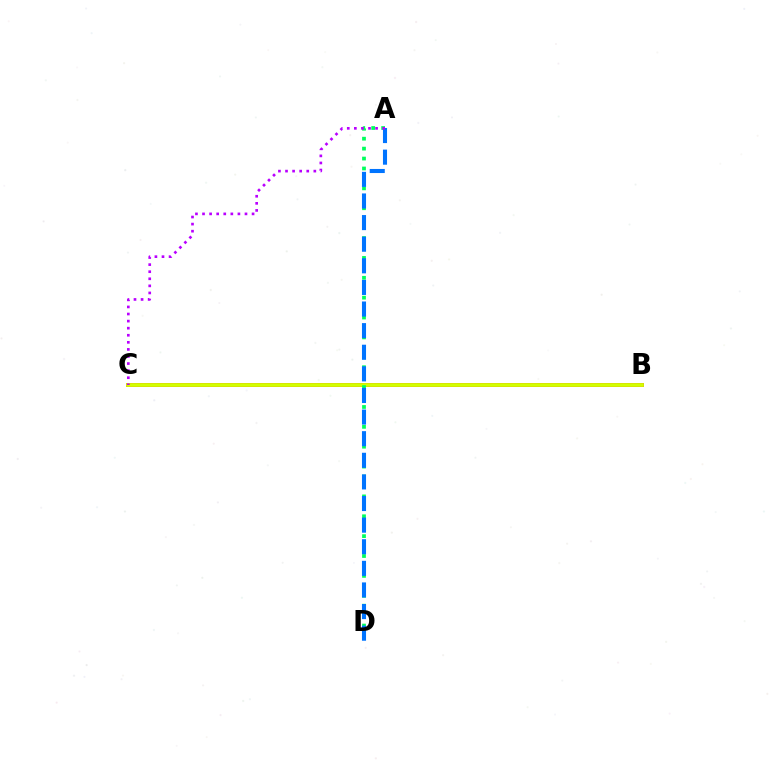{('B', 'C'): [{'color': '#ff0000', 'line_style': 'solid', 'thickness': 2.7}, {'color': '#d1ff00', 'line_style': 'solid', 'thickness': 2.72}], ('A', 'D'): [{'color': '#00ff5c', 'line_style': 'dotted', 'thickness': 2.7}, {'color': '#0074ff', 'line_style': 'dashed', 'thickness': 2.94}], ('A', 'C'): [{'color': '#b900ff', 'line_style': 'dotted', 'thickness': 1.92}]}